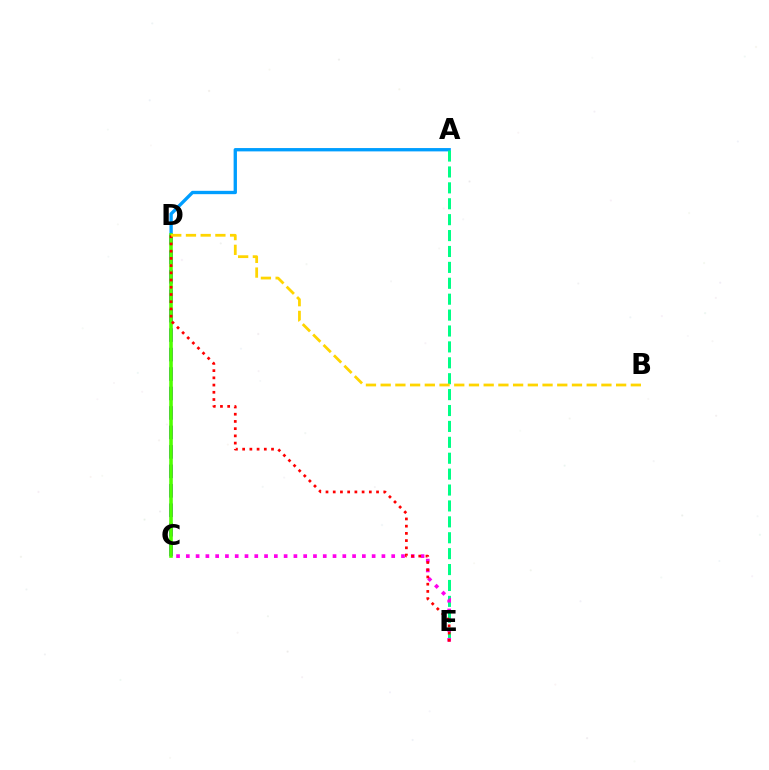{('A', 'D'): [{'color': '#009eff', 'line_style': 'solid', 'thickness': 2.4}], ('C', 'D'): [{'color': '#3700ff', 'line_style': 'dashed', 'thickness': 2.64}, {'color': '#4fff00', 'line_style': 'solid', 'thickness': 2.59}], ('A', 'E'): [{'color': '#00ff86', 'line_style': 'dashed', 'thickness': 2.16}], ('C', 'E'): [{'color': '#ff00ed', 'line_style': 'dotted', 'thickness': 2.66}], ('D', 'E'): [{'color': '#ff0000', 'line_style': 'dotted', 'thickness': 1.96}], ('B', 'D'): [{'color': '#ffd500', 'line_style': 'dashed', 'thickness': 2.0}]}